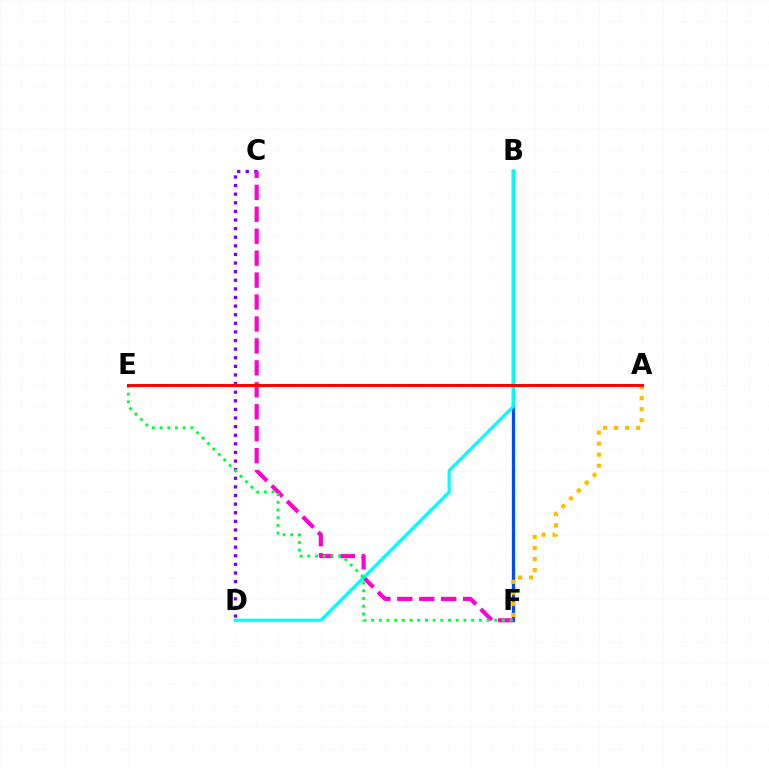{('B', 'F'): [{'color': '#004bff', 'line_style': 'solid', 'thickness': 2.35}], ('A', 'E'): [{'color': '#84ff00', 'line_style': 'solid', 'thickness': 2.13}, {'color': '#ff0000', 'line_style': 'solid', 'thickness': 2.13}], ('C', 'D'): [{'color': '#7200ff', 'line_style': 'dotted', 'thickness': 2.34}], ('C', 'F'): [{'color': '#ff00cf', 'line_style': 'dashed', 'thickness': 2.98}], ('B', 'D'): [{'color': '#00fff6', 'line_style': 'solid', 'thickness': 2.26}], ('A', 'F'): [{'color': '#ffbd00', 'line_style': 'dotted', 'thickness': 3.0}], ('E', 'F'): [{'color': '#00ff39', 'line_style': 'dotted', 'thickness': 2.09}]}